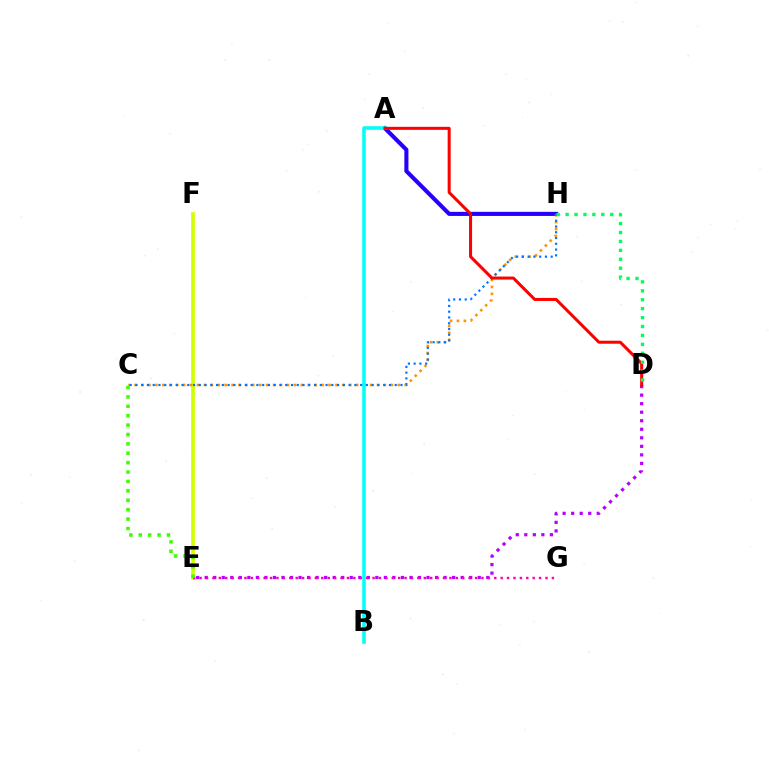{('E', 'F'): [{'color': '#d1ff00', 'line_style': 'solid', 'thickness': 2.64}], ('A', 'H'): [{'color': '#2500ff', 'line_style': 'solid', 'thickness': 2.94}], ('C', 'H'): [{'color': '#ff9400', 'line_style': 'dotted', 'thickness': 1.88}, {'color': '#0074ff', 'line_style': 'dotted', 'thickness': 1.57}], ('A', 'B'): [{'color': '#00fff6', 'line_style': 'solid', 'thickness': 2.56}], ('D', 'E'): [{'color': '#b900ff', 'line_style': 'dotted', 'thickness': 2.32}], ('E', 'G'): [{'color': '#ff00ac', 'line_style': 'dotted', 'thickness': 1.74}], ('C', 'E'): [{'color': '#3dff00', 'line_style': 'dotted', 'thickness': 2.55}], ('A', 'D'): [{'color': '#ff0000', 'line_style': 'solid', 'thickness': 2.18}], ('D', 'H'): [{'color': '#00ff5c', 'line_style': 'dotted', 'thickness': 2.42}]}